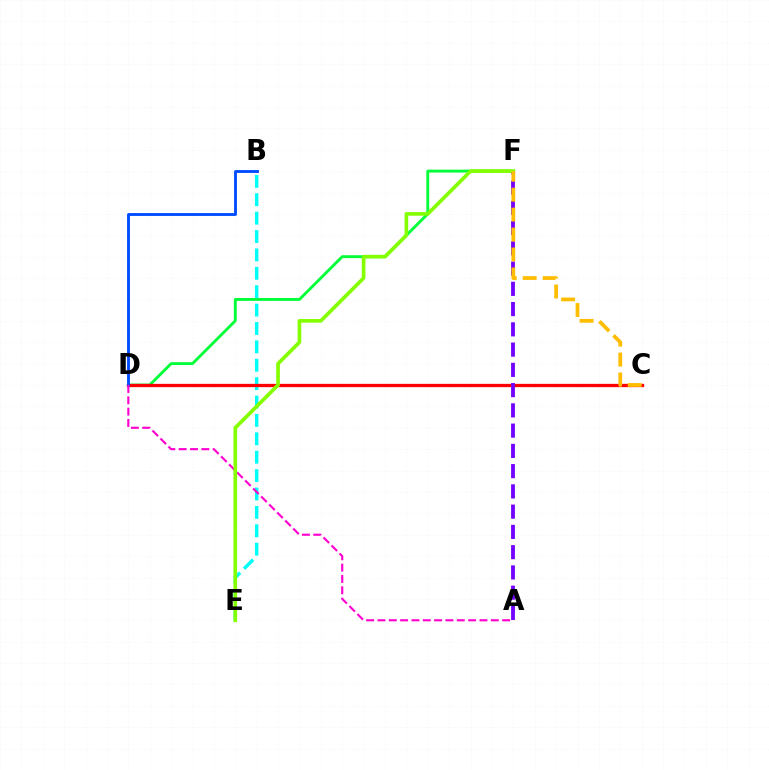{('D', 'F'): [{'color': '#00ff39', 'line_style': 'solid', 'thickness': 2.08}], ('B', 'E'): [{'color': '#00fff6', 'line_style': 'dashed', 'thickness': 2.5}], ('C', 'D'): [{'color': '#ff0000', 'line_style': 'solid', 'thickness': 2.37}], ('A', 'F'): [{'color': '#7200ff', 'line_style': 'dashed', 'thickness': 2.75}], ('B', 'D'): [{'color': '#004bff', 'line_style': 'solid', 'thickness': 2.05}], ('A', 'D'): [{'color': '#ff00cf', 'line_style': 'dashed', 'thickness': 1.54}], ('E', 'F'): [{'color': '#84ff00', 'line_style': 'solid', 'thickness': 2.63}], ('C', 'F'): [{'color': '#ffbd00', 'line_style': 'dashed', 'thickness': 2.71}]}